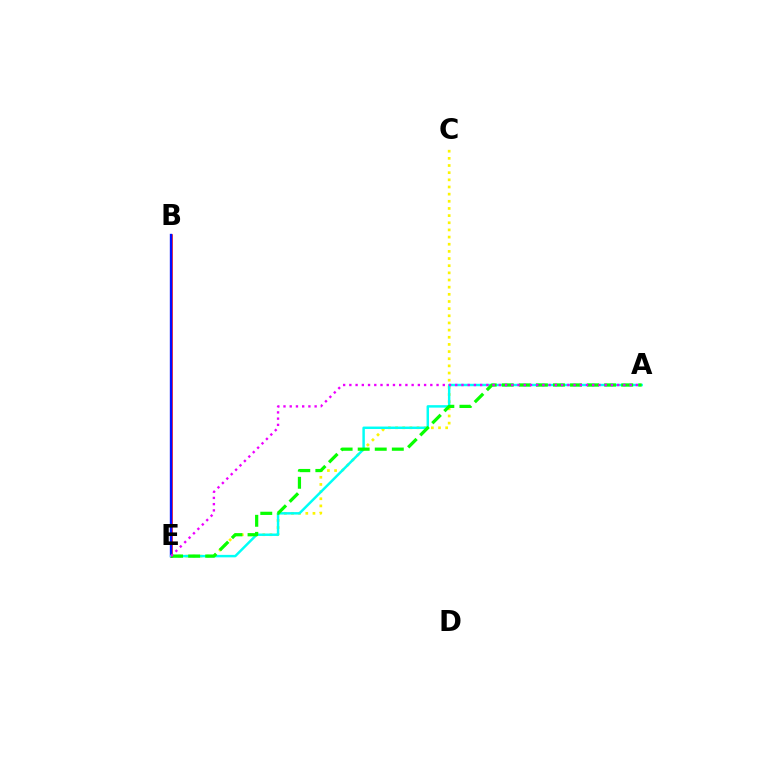{('C', 'E'): [{'color': '#fcf500', 'line_style': 'dotted', 'thickness': 1.94}], ('B', 'E'): [{'color': '#ff0000', 'line_style': 'solid', 'thickness': 1.85}, {'color': '#0010ff', 'line_style': 'solid', 'thickness': 1.7}], ('A', 'E'): [{'color': '#00fff6', 'line_style': 'solid', 'thickness': 1.78}, {'color': '#08ff00', 'line_style': 'dashed', 'thickness': 2.32}, {'color': '#ee00ff', 'line_style': 'dotted', 'thickness': 1.69}]}